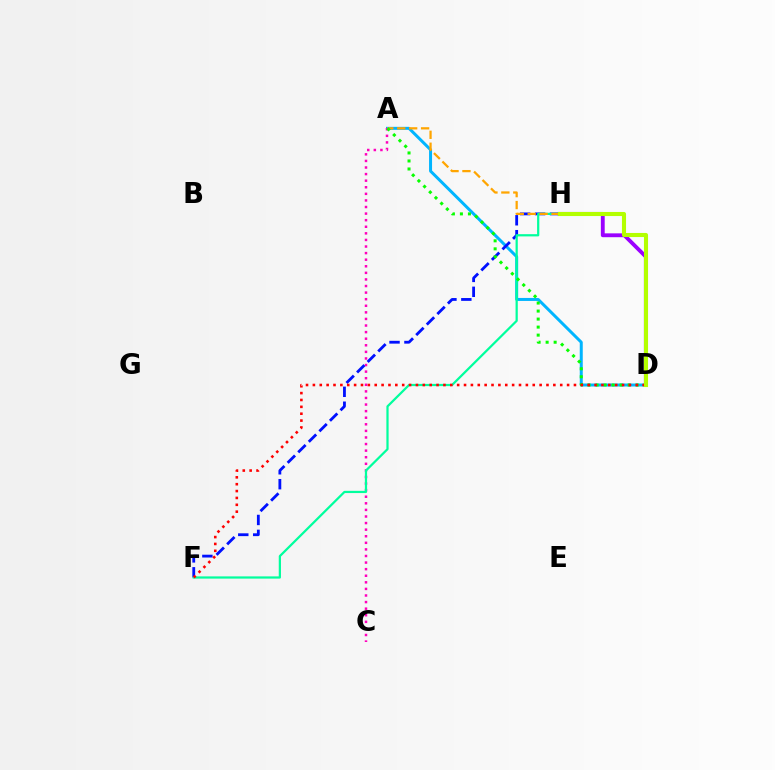{('D', 'H'): [{'color': '#9b00ff', 'line_style': 'solid', 'thickness': 2.77}, {'color': '#b3ff00', 'line_style': 'solid', 'thickness': 2.94}], ('A', 'D'): [{'color': '#00b5ff', 'line_style': 'solid', 'thickness': 2.15}, {'color': '#08ff00', 'line_style': 'dotted', 'thickness': 2.18}], ('A', 'C'): [{'color': '#ff00bd', 'line_style': 'dotted', 'thickness': 1.79}], ('F', 'H'): [{'color': '#0010ff', 'line_style': 'dashed', 'thickness': 2.03}, {'color': '#00ff9d', 'line_style': 'solid', 'thickness': 1.6}], ('A', 'H'): [{'color': '#ffa500', 'line_style': 'dashed', 'thickness': 1.62}], ('D', 'F'): [{'color': '#ff0000', 'line_style': 'dotted', 'thickness': 1.87}]}